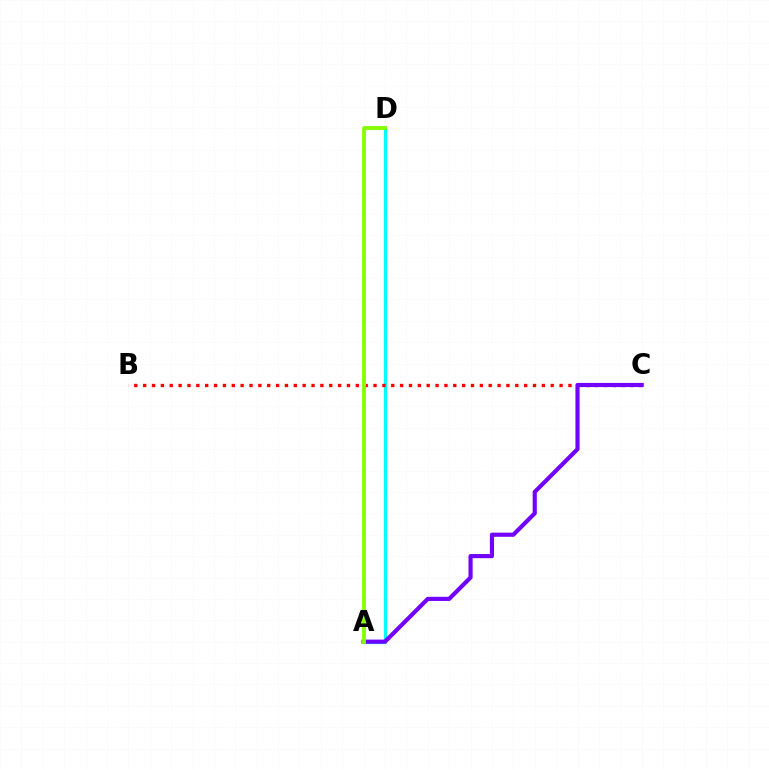{('A', 'D'): [{'color': '#00fff6', 'line_style': 'solid', 'thickness': 2.28}, {'color': '#84ff00', 'line_style': 'solid', 'thickness': 2.75}], ('B', 'C'): [{'color': '#ff0000', 'line_style': 'dotted', 'thickness': 2.41}], ('A', 'C'): [{'color': '#7200ff', 'line_style': 'solid', 'thickness': 2.98}]}